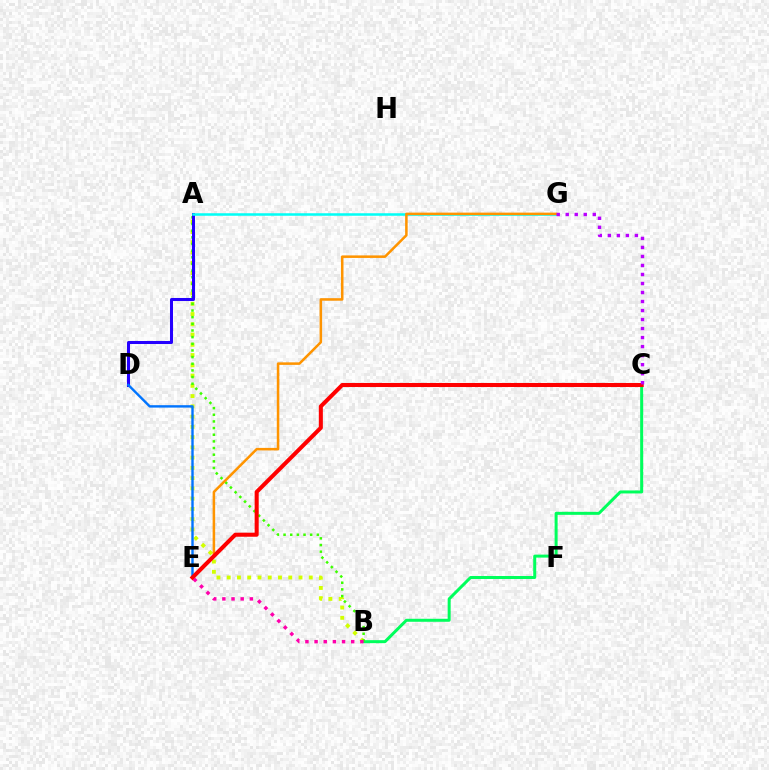{('A', 'B'): [{'color': '#d1ff00', 'line_style': 'dotted', 'thickness': 2.79}, {'color': '#3dff00', 'line_style': 'dotted', 'thickness': 1.81}], ('B', 'C'): [{'color': '#00ff5c', 'line_style': 'solid', 'thickness': 2.16}], ('A', 'D'): [{'color': '#2500ff', 'line_style': 'solid', 'thickness': 2.18}], ('D', 'E'): [{'color': '#0074ff', 'line_style': 'solid', 'thickness': 1.73}], ('B', 'E'): [{'color': '#ff00ac', 'line_style': 'dotted', 'thickness': 2.49}], ('A', 'G'): [{'color': '#00fff6', 'line_style': 'solid', 'thickness': 1.81}], ('E', 'G'): [{'color': '#ff9400', 'line_style': 'solid', 'thickness': 1.83}], ('C', 'E'): [{'color': '#ff0000', 'line_style': 'solid', 'thickness': 2.91}], ('C', 'G'): [{'color': '#b900ff', 'line_style': 'dotted', 'thickness': 2.45}]}